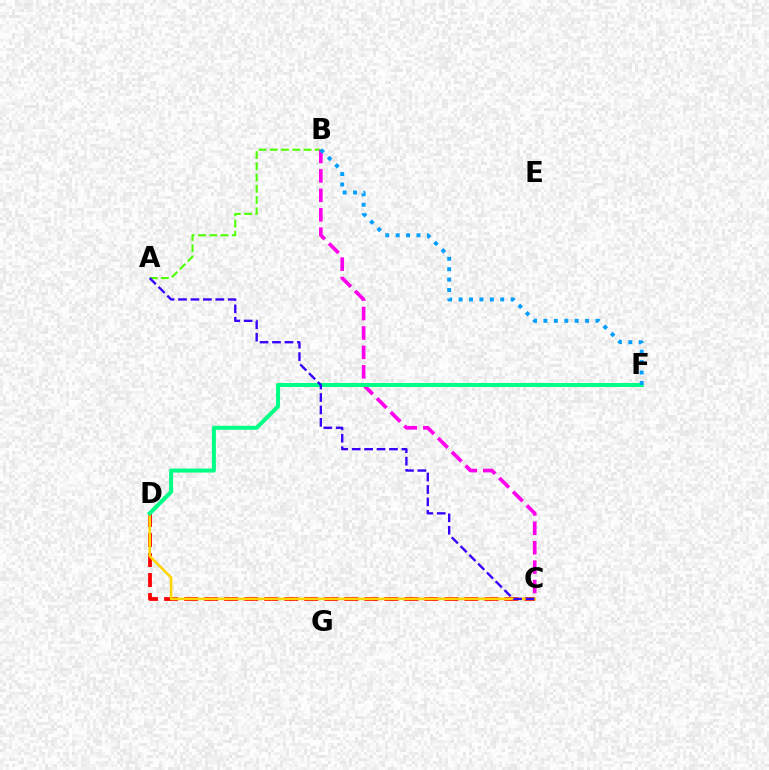{('A', 'B'): [{'color': '#4fff00', 'line_style': 'dashed', 'thickness': 1.53}], ('C', 'D'): [{'color': '#ff0000', 'line_style': 'dashed', 'thickness': 2.72}, {'color': '#ffd500', 'line_style': 'solid', 'thickness': 1.85}], ('B', 'C'): [{'color': '#ff00ed', 'line_style': 'dashed', 'thickness': 2.64}], ('D', 'F'): [{'color': '#00ff86', 'line_style': 'solid', 'thickness': 2.89}], ('A', 'C'): [{'color': '#3700ff', 'line_style': 'dashed', 'thickness': 1.69}], ('B', 'F'): [{'color': '#009eff', 'line_style': 'dotted', 'thickness': 2.83}]}